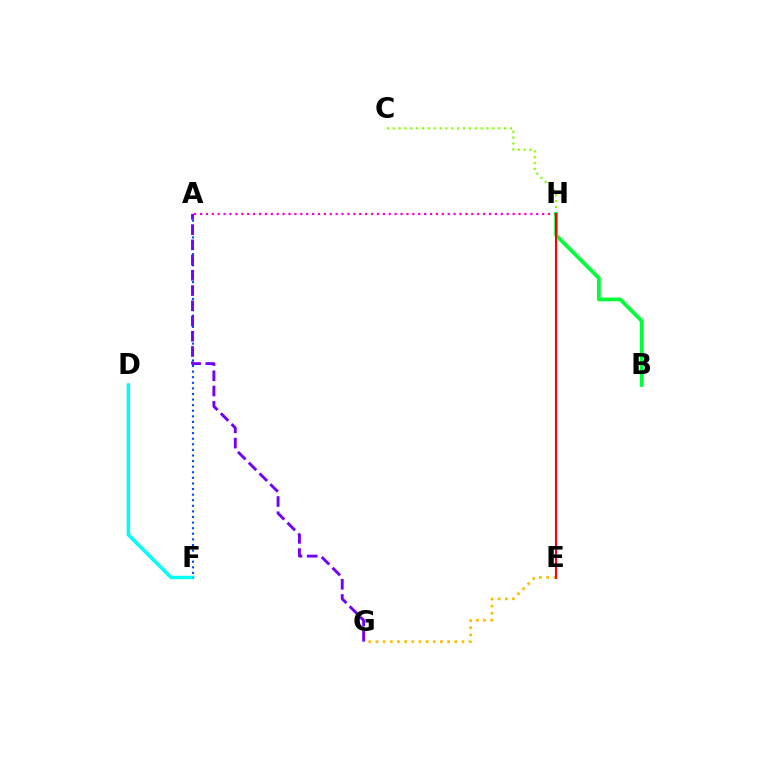{('D', 'F'): [{'color': '#00fff6', 'line_style': 'solid', 'thickness': 2.5}], ('A', 'F'): [{'color': '#004bff', 'line_style': 'dotted', 'thickness': 1.52}], ('A', 'H'): [{'color': '#ff00cf', 'line_style': 'dotted', 'thickness': 1.6}], ('A', 'G'): [{'color': '#7200ff', 'line_style': 'dashed', 'thickness': 2.07}], ('E', 'G'): [{'color': '#ffbd00', 'line_style': 'dotted', 'thickness': 1.95}], ('C', 'H'): [{'color': '#84ff00', 'line_style': 'dotted', 'thickness': 1.59}], ('B', 'H'): [{'color': '#00ff39', 'line_style': 'solid', 'thickness': 2.72}], ('E', 'H'): [{'color': '#ff0000', 'line_style': 'solid', 'thickness': 1.51}]}